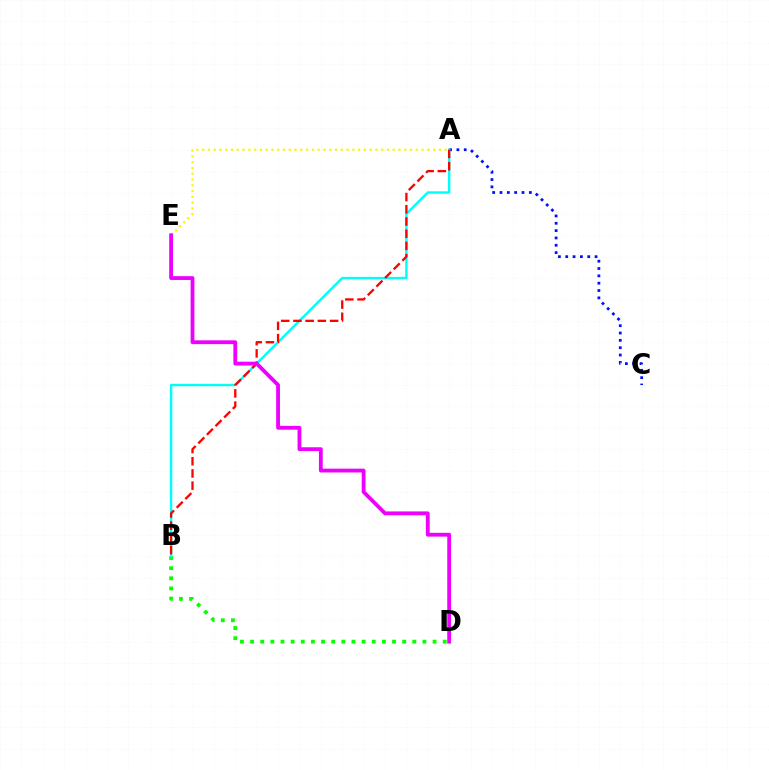{('B', 'D'): [{'color': '#08ff00', 'line_style': 'dotted', 'thickness': 2.75}], ('A', 'C'): [{'color': '#0010ff', 'line_style': 'dotted', 'thickness': 1.99}], ('A', 'B'): [{'color': '#00fff6', 'line_style': 'solid', 'thickness': 1.73}, {'color': '#ff0000', 'line_style': 'dashed', 'thickness': 1.66}], ('A', 'E'): [{'color': '#fcf500', 'line_style': 'dotted', 'thickness': 1.57}], ('D', 'E'): [{'color': '#ee00ff', 'line_style': 'solid', 'thickness': 2.75}]}